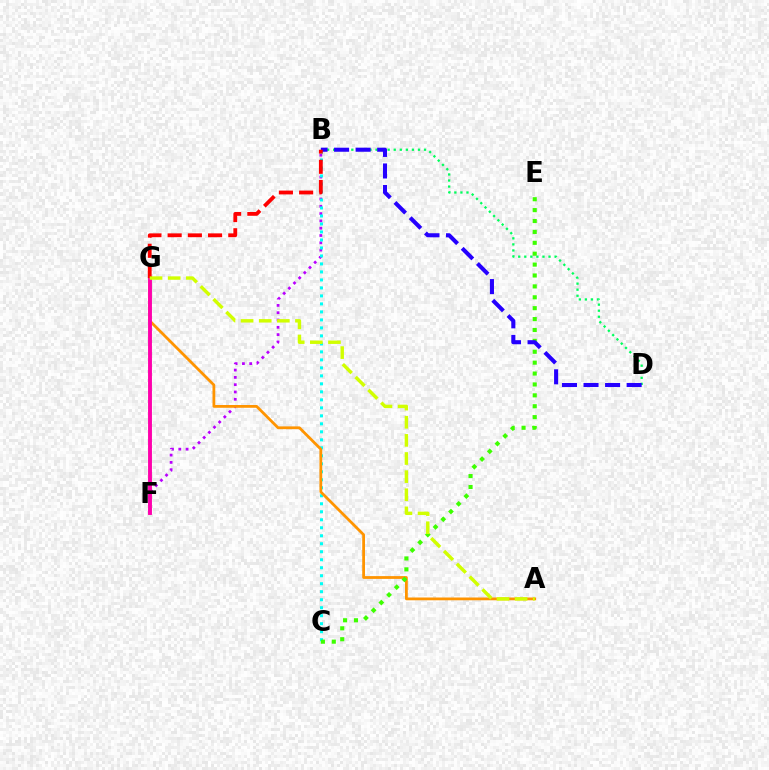{('B', 'F'): [{'color': '#b900ff', 'line_style': 'dotted', 'thickness': 1.98}], ('B', 'D'): [{'color': '#00ff5c', 'line_style': 'dotted', 'thickness': 1.65}, {'color': '#2500ff', 'line_style': 'dashed', 'thickness': 2.93}], ('F', 'G'): [{'color': '#0074ff', 'line_style': 'dotted', 'thickness': 1.69}, {'color': '#ff00ac', 'line_style': 'solid', 'thickness': 2.8}], ('B', 'C'): [{'color': '#00fff6', 'line_style': 'dotted', 'thickness': 2.17}], ('A', 'G'): [{'color': '#ff9400', 'line_style': 'solid', 'thickness': 2.0}, {'color': '#d1ff00', 'line_style': 'dashed', 'thickness': 2.46}], ('C', 'E'): [{'color': '#3dff00', 'line_style': 'dotted', 'thickness': 2.96}], ('B', 'G'): [{'color': '#ff0000', 'line_style': 'dashed', 'thickness': 2.75}]}